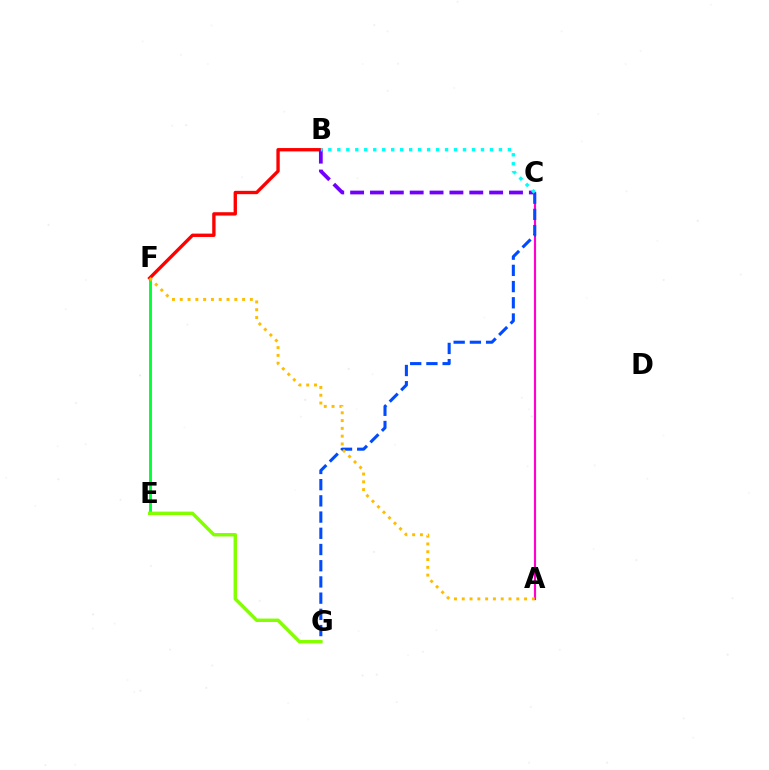{('A', 'C'): [{'color': '#ff00cf', 'line_style': 'solid', 'thickness': 1.56}], ('E', 'F'): [{'color': '#00ff39', 'line_style': 'solid', 'thickness': 2.09}], ('B', 'F'): [{'color': '#ff0000', 'line_style': 'solid', 'thickness': 2.41}], ('C', 'G'): [{'color': '#004bff', 'line_style': 'dashed', 'thickness': 2.2}], ('A', 'F'): [{'color': '#ffbd00', 'line_style': 'dotted', 'thickness': 2.12}], ('B', 'C'): [{'color': '#7200ff', 'line_style': 'dashed', 'thickness': 2.7}, {'color': '#00fff6', 'line_style': 'dotted', 'thickness': 2.44}], ('E', 'G'): [{'color': '#84ff00', 'line_style': 'solid', 'thickness': 2.47}]}